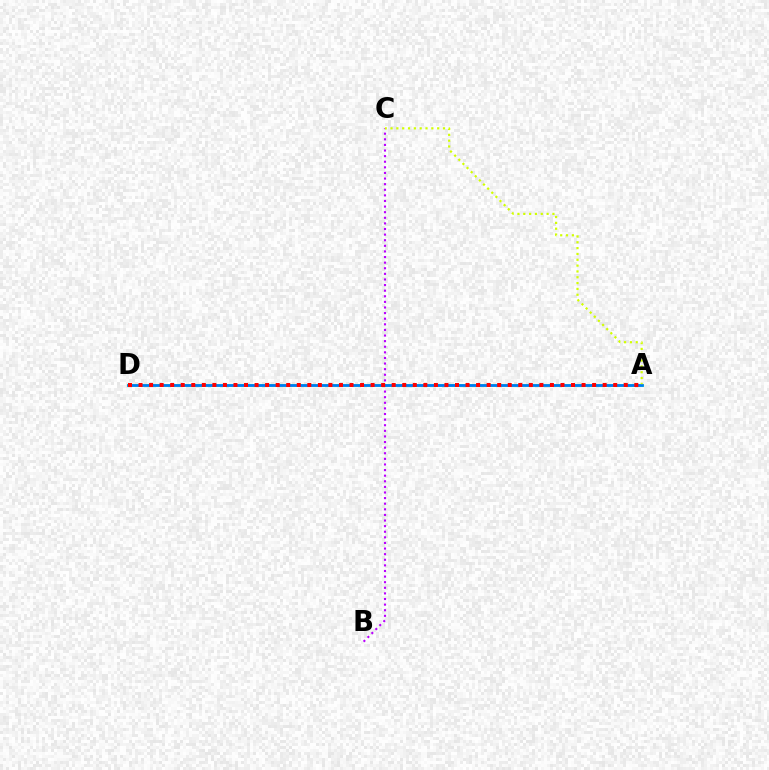{('B', 'C'): [{'color': '#b900ff', 'line_style': 'dotted', 'thickness': 1.52}], ('A', 'D'): [{'color': '#00ff5c', 'line_style': 'solid', 'thickness': 1.89}, {'color': '#0074ff', 'line_style': 'solid', 'thickness': 1.85}, {'color': '#ff0000', 'line_style': 'dotted', 'thickness': 2.87}], ('A', 'C'): [{'color': '#d1ff00', 'line_style': 'dotted', 'thickness': 1.58}]}